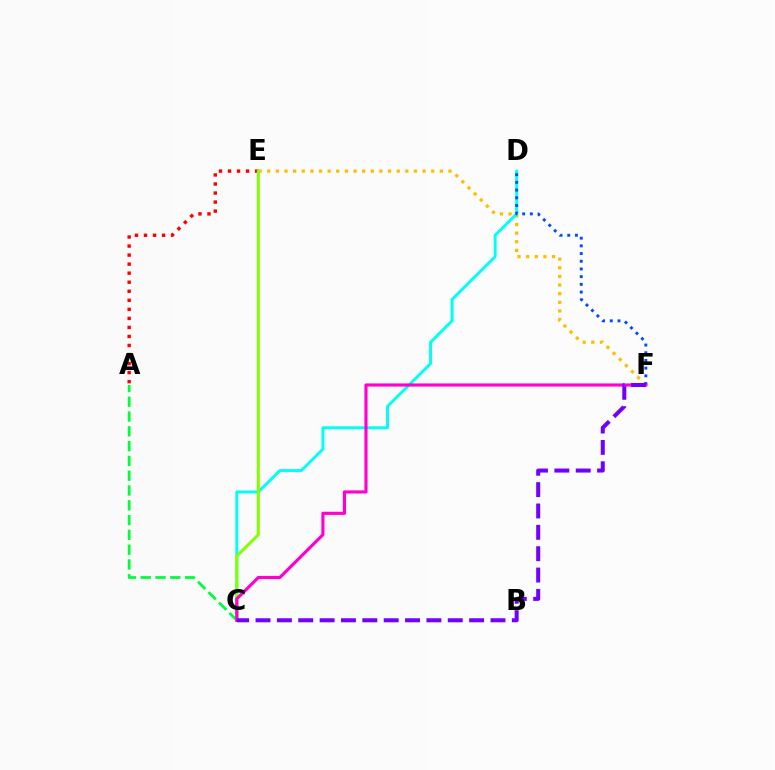{('E', 'F'): [{'color': '#ffbd00', 'line_style': 'dotted', 'thickness': 2.35}], ('C', 'D'): [{'color': '#00fff6', 'line_style': 'solid', 'thickness': 2.12}], ('A', 'E'): [{'color': '#ff0000', 'line_style': 'dotted', 'thickness': 2.46}], ('D', 'F'): [{'color': '#004bff', 'line_style': 'dotted', 'thickness': 2.09}], ('A', 'C'): [{'color': '#00ff39', 'line_style': 'dashed', 'thickness': 2.01}], ('C', 'E'): [{'color': '#84ff00', 'line_style': 'solid', 'thickness': 2.17}], ('C', 'F'): [{'color': '#ff00cf', 'line_style': 'solid', 'thickness': 2.26}, {'color': '#7200ff', 'line_style': 'dashed', 'thickness': 2.9}]}